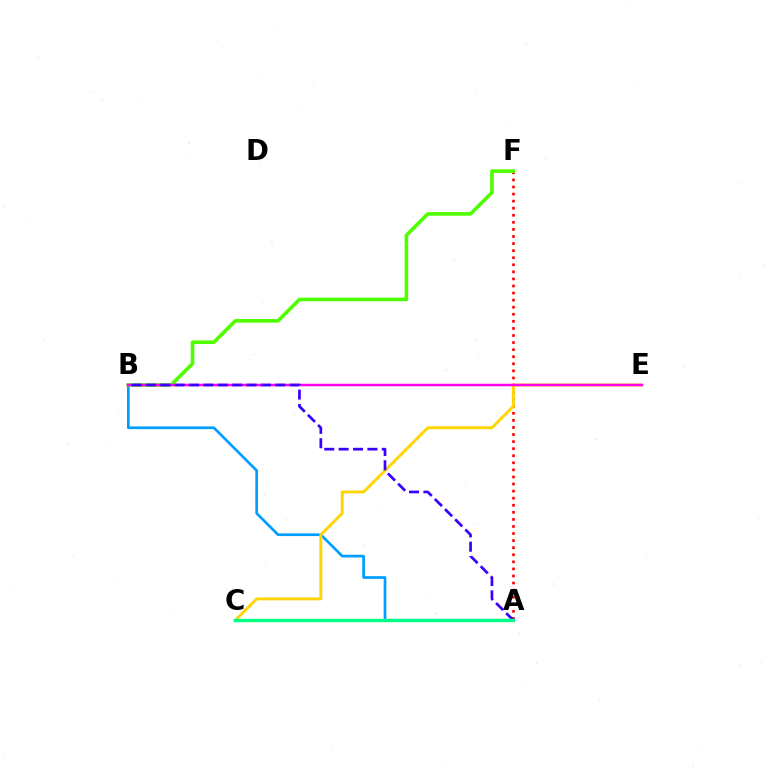{('A', 'B'): [{'color': '#009eff', 'line_style': 'solid', 'thickness': 1.95}, {'color': '#3700ff', 'line_style': 'dashed', 'thickness': 1.95}], ('A', 'F'): [{'color': '#ff0000', 'line_style': 'dotted', 'thickness': 1.92}], ('C', 'E'): [{'color': '#ffd500', 'line_style': 'solid', 'thickness': 2.1}], ('B', 'F'): [{'color': '#4fff00', 'line_style': 'solid', 'thickness': 2.6}], ('B', 'E'): [{'color': '#ff00ed', 'line_style': 'solid', 'thickness': 1.79}], ('A', 'C'): [{'color': '#00ff86', 'line_style': 'solid', 'thickness': 2.47}]}